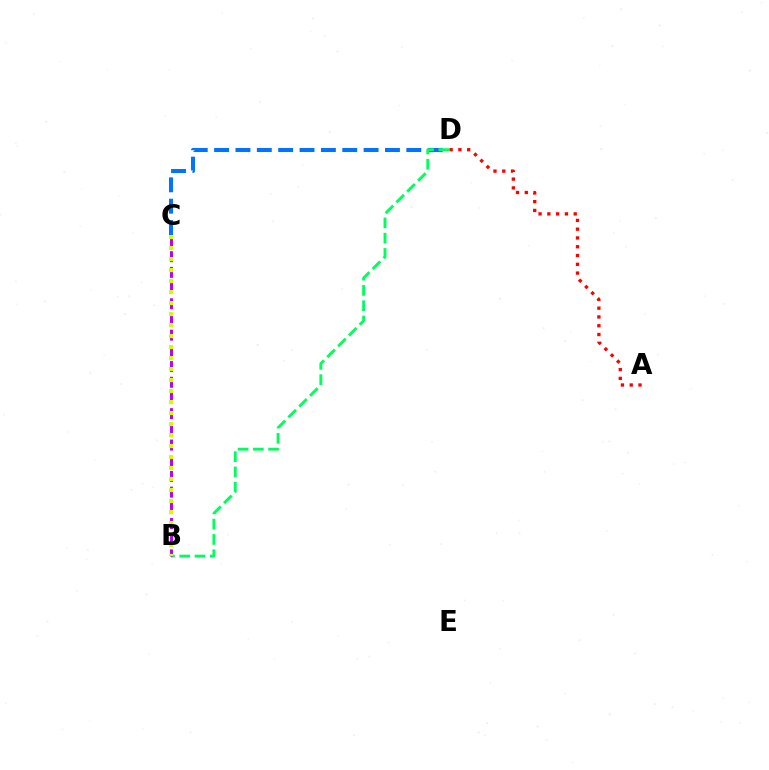{('C', 'D'): [{'color': '#0074ff', 'line_style': 'dashed', 'thickness': 2.9}], ('B', 'D'): [{'color': '#00ff5c', 'line_style': 'dashed', 'thickness': 2.08}], ('A', 'D'): [{'color': '#ff0000', 'line_style': 'dotted', 'thickness': 2.39}], ('B', 'C'): [{'color': '#b900ff', 'line_style': 'dashed', 'thickness': 2.13}, {'color': '#d1ff00', 'line_style': 'dotted', 'thickness': 2.99}]}